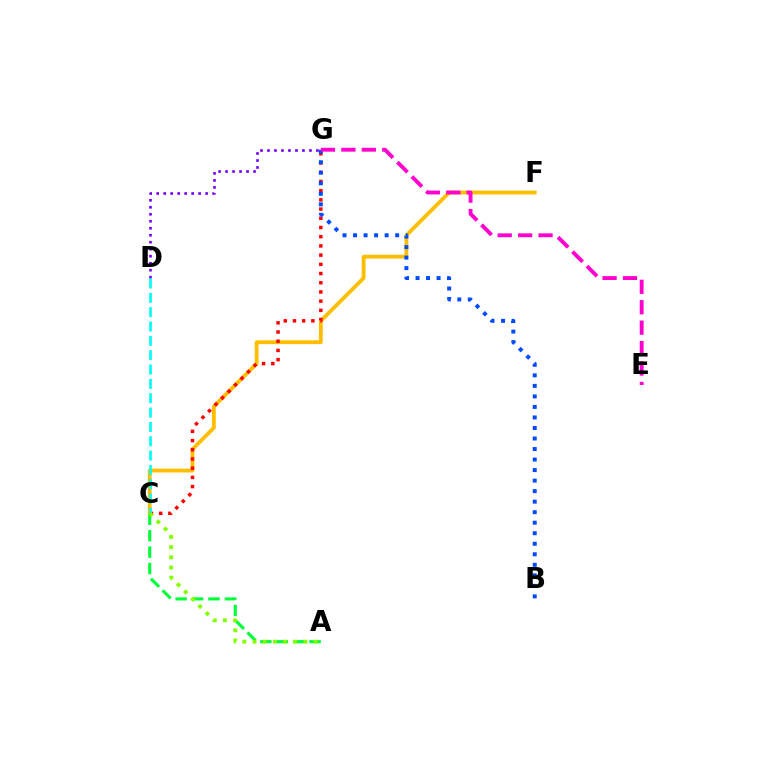{('C', 'F'): [{'color': '#ffbd00', 'line_style': 'solid', 'thickness': 2.75}], ('C', 'G'): [{'color': '#ff0000', 'line_style': 'dotted', 'thickness': 2.5}], ('D', 'G'): [{'color': '#7200ff', 'line_style': 'dotted', 'thickness': 1.9}], ('B', 'G'): [{'color': '#004bff', 'line_style': 'dotted', 'thickness': 2.86}], ('A', 'C'): [{'color': '#00ff39', 'line_style': 'dashed', 'thickness': 2.23}, {'color': '#84ff00', 'line_style': 'dotted', 'thickness': 2.77}], ('C', 'D'): [{'color': '#00fff6', 'line_style': 'dashed', 'thickness': 1.95}], ('E', 'G'): [{'color': '#ff00cf', 'line_style': 'dashed', 'thickness': 2.78}]}